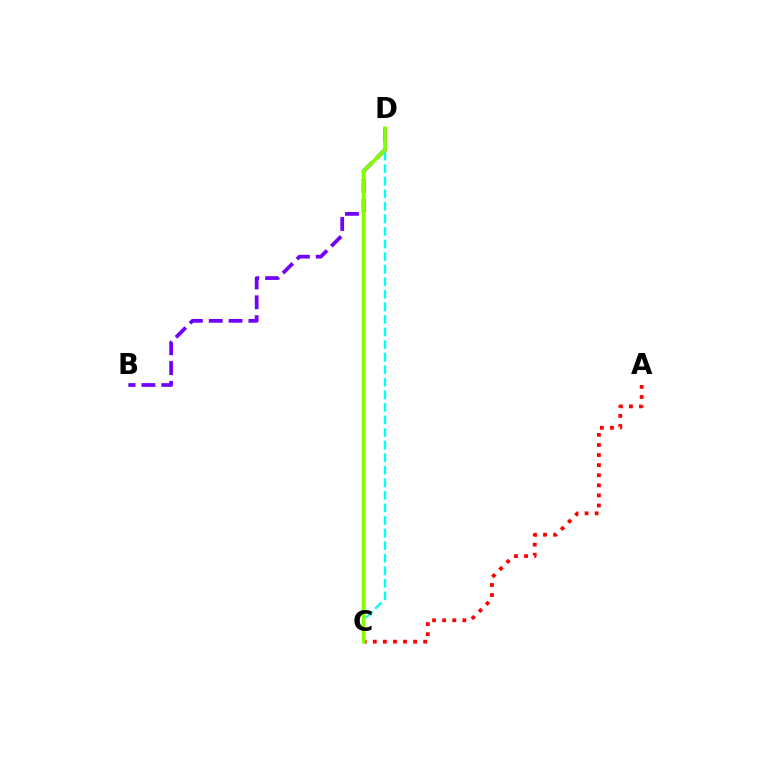{('C', 'D'): [{'color': '#00fff6', 'line_style': 'dashed', 'thickness': 1.71}, {'color': '#84ff00', 'line_style': 'solid', 'thickness': 2.66}], ('A', 'C'): [{'color': '#ff0000', 'line_style': 'dotted', 'thickness': 2.74}], ('B', 'D'): [{'color': '#7200ff', 'line_style': 'dashed', 'thickness': 2.69}]}